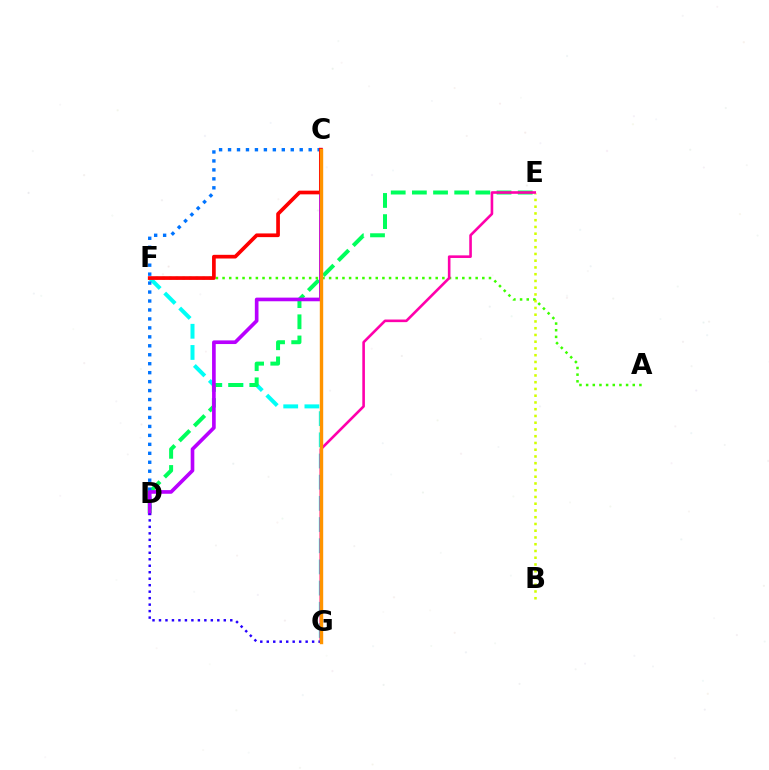{('F', 'G'): [{'color': '#00fff6', 'line_style': 'dashed', 'thickness': 2.88}], ('D', 'E'): [{'color': '#00ff5c', 'line_style': 'dashed', 'thickness': 2.88}], ('A', 'F'): [{'color': '#3dff00', 'line_style': 'dotted', 'thickness': 1.81}], ('B', 'E'): [{'color': '#d1ff00', 'line_style': 'dotted', 'thickness': 1.83}], ('C', 'D'): [{'color': '#0074ff', 'line_style': 'dotted', 'thickness': 2.43}, {'color': '#b900ff', 'line_style': 'solid', 'thickness': 2.63}], ('E', 'G'): [{'color': '#ff00ac', 'line_style': 'solid', 'thickness': 1.88}], ('D', 'G'): [{'color': '#2500ff', 'line_style': 'dotted', 'thickness': 1.76}], ('C', 'F'): [{'color': '#ff0000', 'line_style': 'solid', 'thickness': 2.66}], ('C', 'G'): [{'color': '#ff9400', 'line_style': 'solid', 'thickness': 2.45}]}